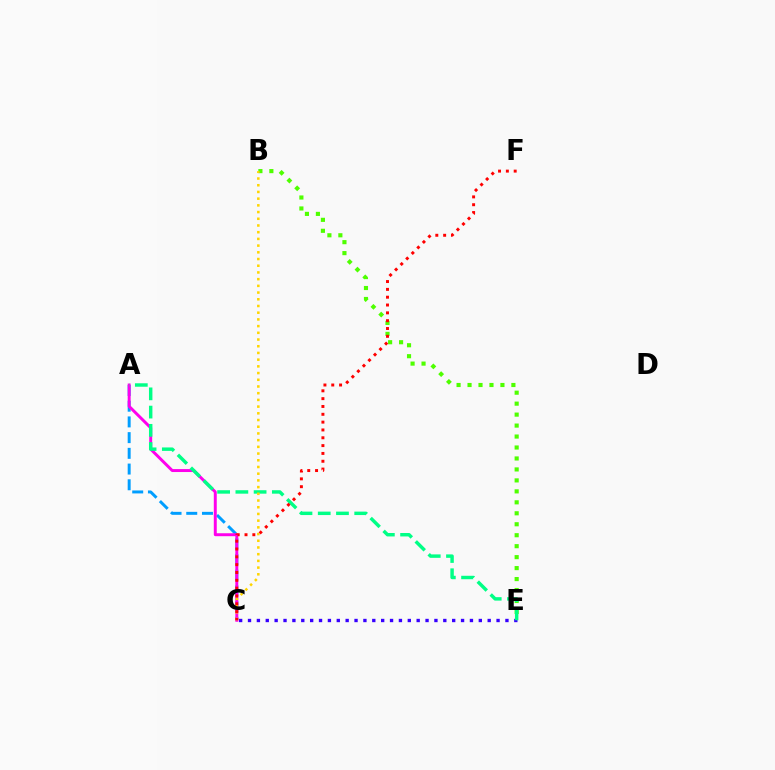{('A', 'C'): [{'color': '#009eff', 'line_style': 'dashed', 'thickness': 2.13}, {'color': '#ff00ed', 'line_style': 'solid', 'thickness': 2.13}], ('B', 'E'): [{'color': '#4fff00', 'line_style': 'dotted', 'thickness': 2.98}], ('C', 'E'): [{'color': '#3700ff', 'line_style': 'dotted', 'thickness': 2.41}], ('A', 'E'): [{'color': '#00ff86', 'line_style': 'dashed', 'thickness': 2.48}], ('B', 'C'): [{'color': '#ffd500', 'line_style': 'dotted', 'thickness': 1.82}], ('C', 'F'): [{'color': '#ff0000', 'line_style': 'dotted', 'thickness': 2.13}]}